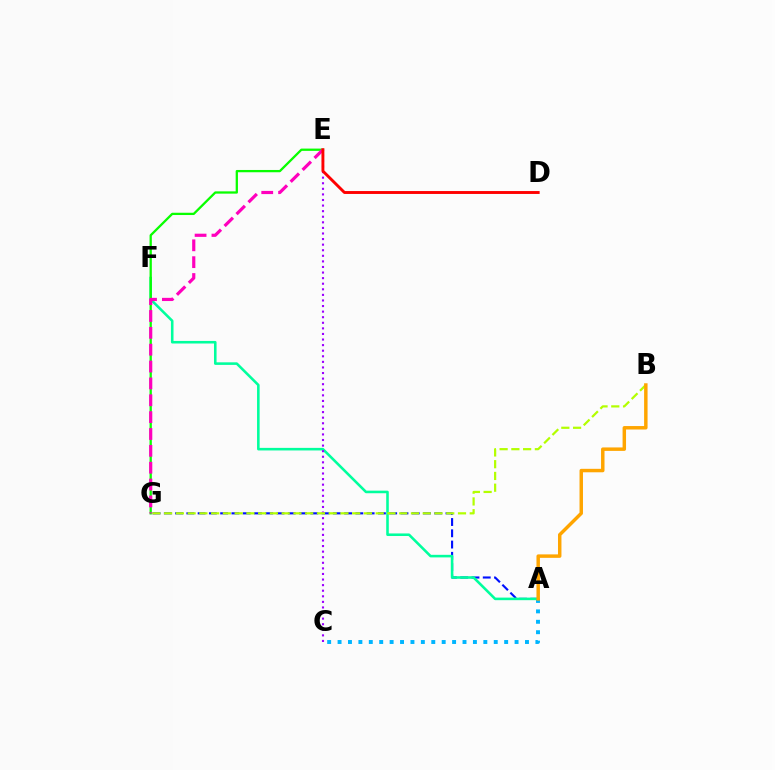{('A', 'C'): [{'color': '#00b5ff', 'line_style': 'dotted', 'thickness': 2.83}], ('A', 'G'): [{'color': '#0010ff', 'line_style': 'dashed', 'thickness': 1.53}], ('A', 'F'): [{'color': '#00ff9d', 'line_style': 'solid', 'thickness': 1.85}], ('C', 'E'): [{'color': '#9b00ff', 'line_style': 'dotted', 'thickness': 1.52}], ('B', 'G'): [{'color': '#b3ff00', 'line_style': 'dashed', 'thickness': 1.6}], ('E', 'G'): [{'color': '#08ff00', 'line_style': 'solid', 'thickness': 1.64}, {'color': '#ff00bd', 'line_style': 'dashed', 'thickness': 2.29}], ('D', 'E'): [{'color': '#ff0000', 'line_style': 'solid', 'thickness': 2.08}], ('A', 'B'): [{'color': '#ffa500', 'line_style': 'solid', 'thickness': 2.49}]}